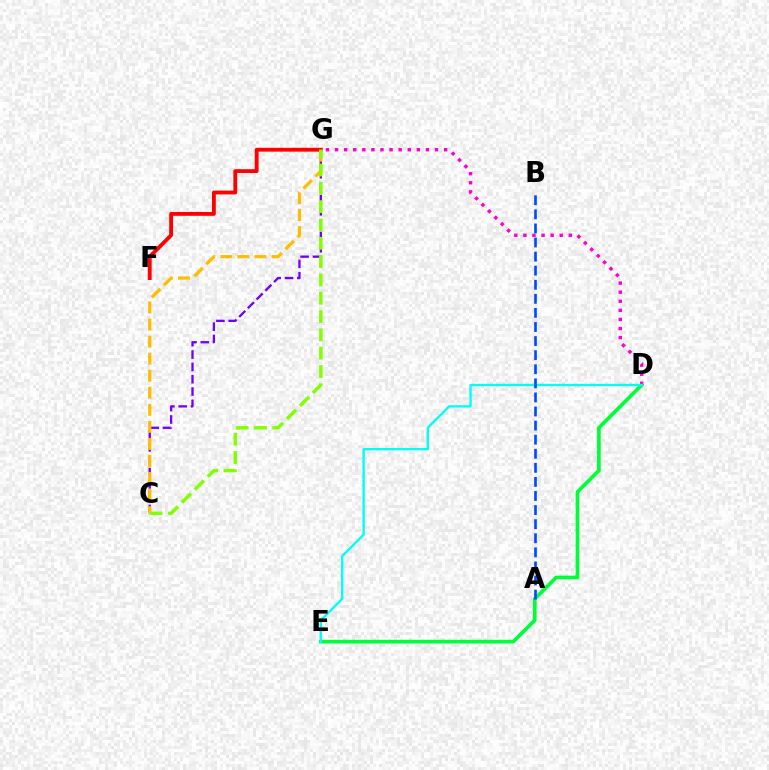{('D', 'E'): [{'color': '#00ff39', 'line_style': 'solid', 'thickness': 2.66}, {'color': '#00fff6', 'line_style': 'solid', 'thickness': 1.7}], ('C', 'G'): [{'color': '#7200ff', 'line_style': 'dashed', 'thickness': 1.67}, {'color': '#ffbd00', 'line_style': 'dashed', 'thickness': 2.32}, {'color': '#84ff00', 'line_style': 'dashed', 'thickness': 2.49}], ('F', 'G'): [{'color': '#ff0000', 'line_style': 'solid', 'thickness': 2.76}], ('D', 'G'): [{'color': '#ff00cf', 'line_style': 'dotted', 'thickness': 2.47}], ('A', 'B'): [{'color': '#004bff', 'line_style': 'dashed', 'thickness': 1.91}]}